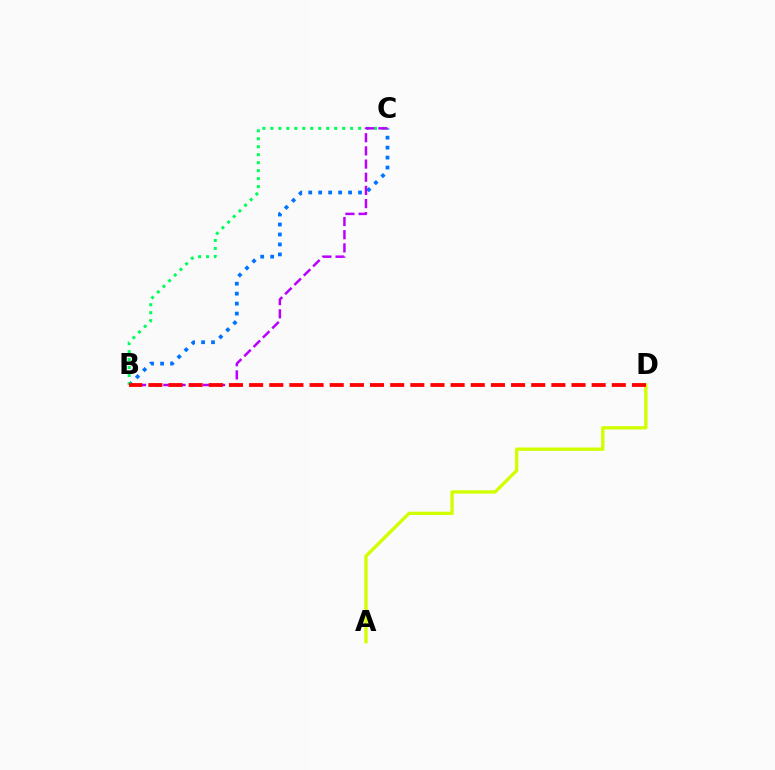{('B', 'C'): [{'color': '#0074ff', 'line_style': 'dotted', 'thickness': 2.71}, {'color': '#00ff5c', 'line_style': 'dotted', 'thickness': 2.17}, {'color': '#b900ff', 'line_style': 'dashed', 'thickness': 1.79}], ('A', 'D'): [{'color': '#d1ff00', 'line_style': 'solid', 'thickness': 2.4}], ('B', 'D'): [{'color': '#ff0000', 'line_style': 'dashed', 'thickness': 2.74}]}